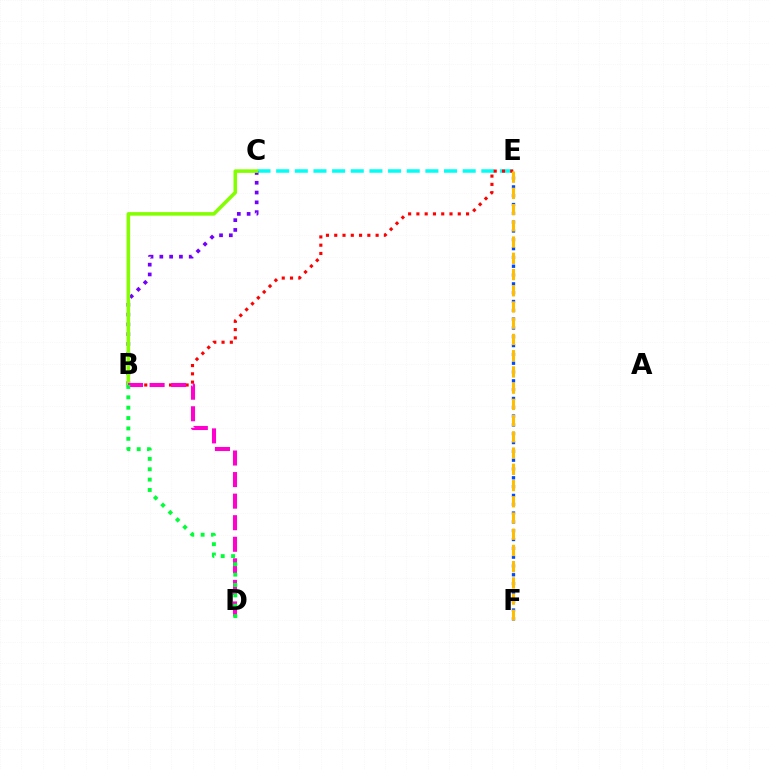{('E', 'F'): [{'color': '#004bff', 'line_style': 'dotted', 'thickness': 2.39}, {'color': '#ffbd00', 'line_style': 'dashed', 'thickness': 2.2}], ('C', 'E'): [{'color': '#00fff6', 'line_style': 'dashed', 'thickness': 2.53}], ('B', 'E'): [{'color': '#ff0000', 'line_style': 'dotted', 'thickness': 2.25}], ('B', 'C'): [{'color': '#7200ff', 'line_style': 'dotted', 'thickness': 2.66}, {'color': '#84ff00', 'line_style': 'solid', 'thickness': 2.56}], ('B', 'D'): [{'color': '#ff00cf', 'line_style': 'dashed', 'thickness': 2.93}, {'color': '#00ff39', 'line_style': 'dotted', 'thickness': 2.82}]}